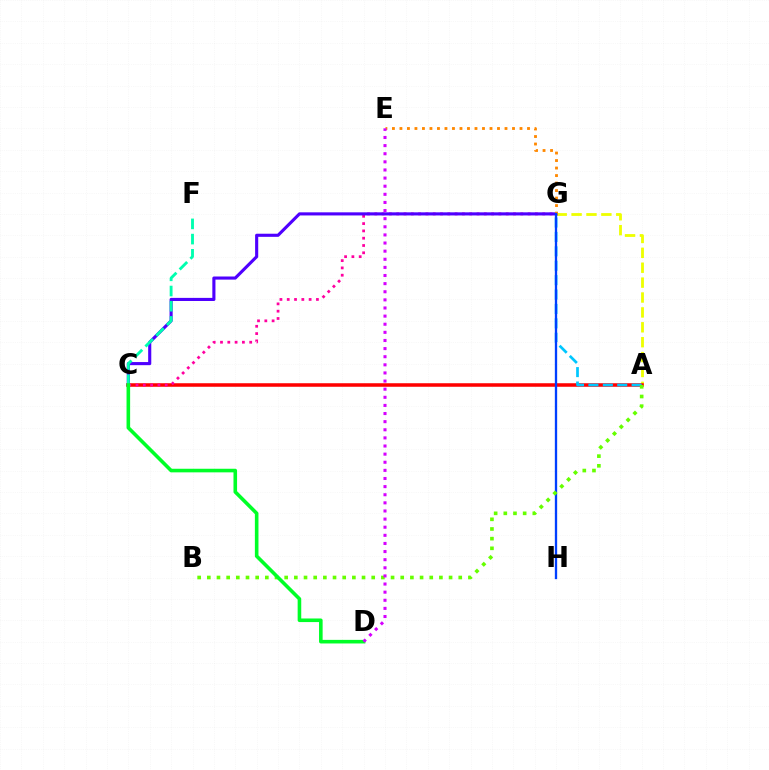{('A', 'G'): [{'color': '#eeff00', 'line_style': 'dashed', 'thickness': 2.02}, {'color': '#00c7ff', 'line_style': 'dashed', 'thickness': 1.96}], ('A', 'C'): [{'color': '#ff0000', 'line_style': 'solid', 'thickness': 2.54}], ('C', 'G'): [{'color': '#ff00a0', 'line_style': 'dotted', 'thickness': 1.98}, {'color': '#4f00ff', 'line_style': 'solid', 'thickness': 2.24}], ('E', 'G'): [{'color': '#ff8800', 'line_style': 'dotted', 'thickness': 2.04}], ('G', 'H'): [{'color': '#003fff', 'line_style': 'solid', 'thickness': 1.67}], ('C', 'F'): [{'color': '#00ffaf', 'line_style': 'dashed', 'thickness': 2.06}], ('A', 'B'): [{'color': '#66ff00', 'line_style': 'dotted', 'thickness': 2.63}], ('C', 'D'): [{'color': '#00ff27', 'line_style': 'solid', 'thickness': 2.59}], ('D', 'E'): [{'color': '#d600ff', 'line_style': 'dotted', 'thickness': 2.21}]}